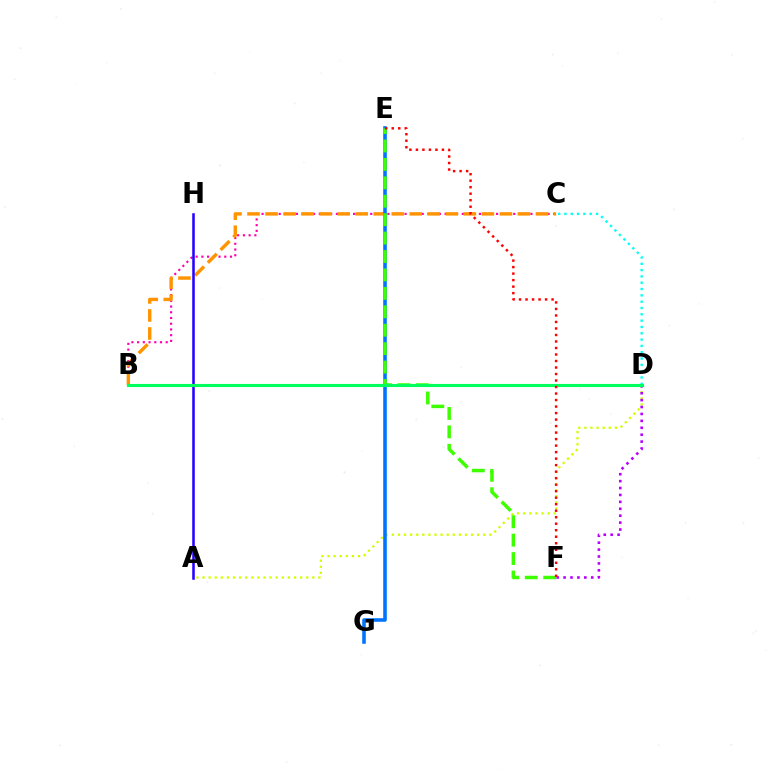{('B', 'C'): [{'color': '#ff00ac', 'line_style': 'dotted', 'thickness': 1.55}, {'color': '#ff9400', 'line_style': 'dashed', 'thickness': 2.45}], ('C', 'D'): [{'color': '#00fff6', 'line_style': 'dotted', 'thickness': 1.72}], ('A', 'D'): [{'color': '#d1ff00', 'line_style': 'dotted', 'thickness': 1.66}], ('D', 'F'): [{'color': '#b900ff', 'line_style': 'dotted', 'thickness': 1.88}], ('E', 'G'): [{'color': '#0074ff', 'line_style': 'solid', 'thickness': 2.58}], ('E', 'F'): [{'color': '#3dff00', 'line_style': 'dashed', 'thickness': 2.5}, {'color': '#ff0000', 'line_style': 'dotted', 'thickness': 1.77}], ('A', 'H'): [{'color': '#2500ff', 'line_style': 'solid', 'thickness': 1.83}], ('B', 'D'): [{'color': '#00ff5c', 'line_style': 'solid', 'thickness': 2.24}]}